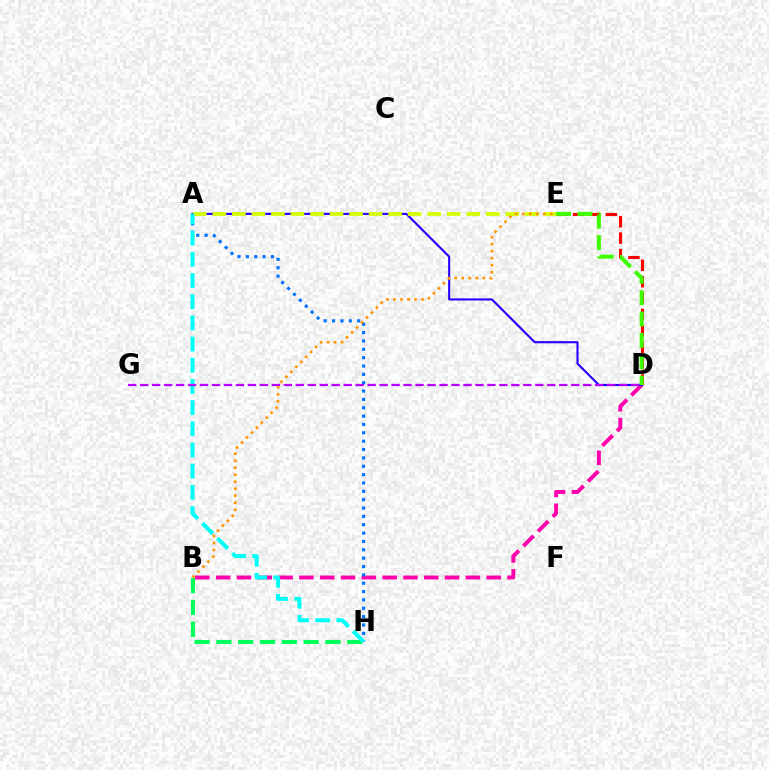{('B', 'D'): [{'color': '#ff00ac', 'line_style': 'dashed', 'thickness': 2.83}], ('D', 'E'): [{'color': '#ff0000', 'line_style': 'dashed', 'thickness': 2.23}, {'color': '#3dff00', 'line_style': 'dashed', 'thickness': 2.9}], ('A', 'D'): [{'color': '#2500ff', 'line_style': 'solid', 'thickness': 1.51}], ('A', 'E'): [{'color': '#d1ff00', 'line_style': 'dashed', 'thickness': 2.65}], ('A', 'H'): [{'color': '#0074ff', 'line_style': 'dotted', 'thickness': 2.27}, {'color': '#00fff6', 'line_style': 'dashed', 'thickness': 2.88}], ('B', 'H'): [{'color': '#00ff5c', 'line_style': 'dashed', 'thickness': 2.96}], ('D', 'G'): [{'color': '#b900ff', 'line_style': 'dashed', 'thickness': 1.63}], ('B', 'E'): [{'color': '#ff9400', 'line_style': 'dotted', 'thickness': 1.9}]}